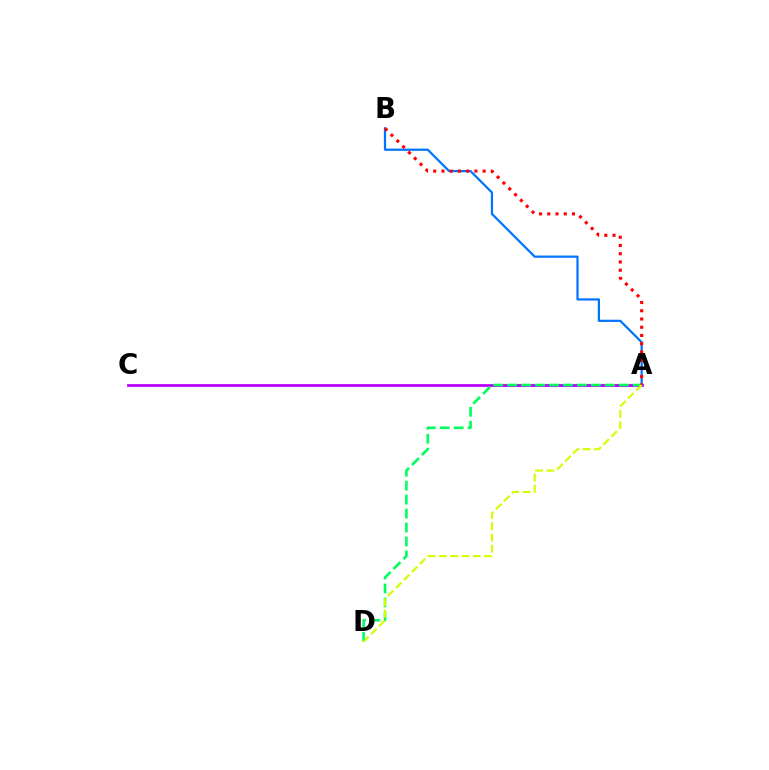{('A', 'C'): [{'color': '#b900ff', 'line_style': 'solid', 'thickness': 2.0}], ('A', 'B'): [{'color': '#0074ff', 'line_style': 'solid', 'thickness': 1.6}, {'color': '#ff0000', 'line_style': 'dotted', 'thickness': 2.24}], ('A', 'D'): [{'color': '#00ff5c', 'line_style': 'dashed', 'thickness': 1.9}, {'color': '#d1ff00', 'line_style': 'dashed', 'thickness': 1.53}]}